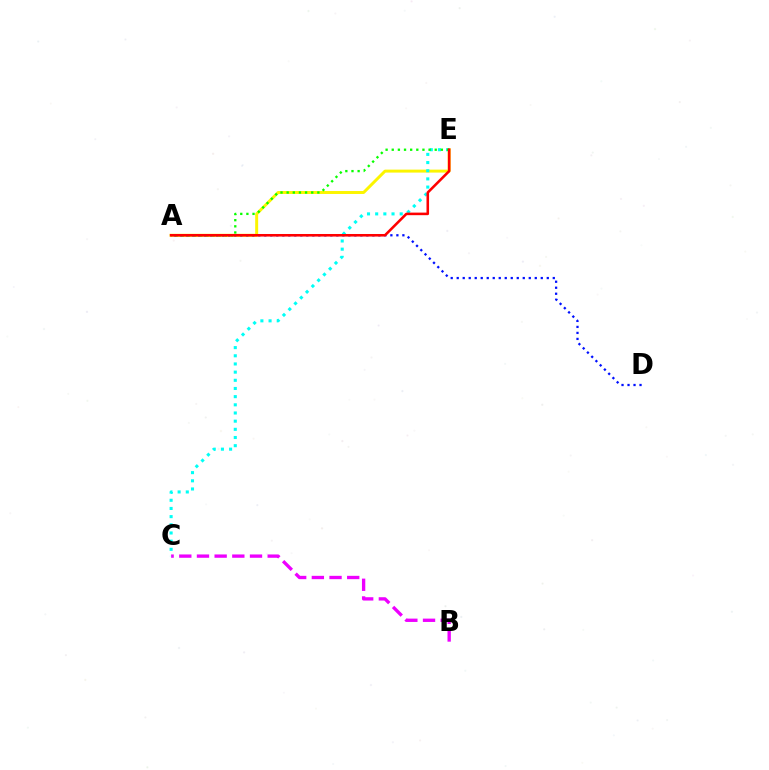{('B', 'C'): [{'color': '#ee00ff', 'line_style': 'dashed', 'thickness': 2.4}], ('A', 'E'): [{'color': '#fcf500', 'line_style': 'solid', 'thickness': 2.13}, {'color': '#08ff00', 'line_style': 'dotted', 'thickness': 1.67}, {'color': '#ff0000', 'line_style': 'solid', 'thickness': 1.85}], ('C', 'E'): [{'color': '#00fff6', 'line_style': 'dotted', 'thickness': 2.22}], ('A', 'D'): [{'color': '#0010ff', 'line_style': 'dotted', 'thickness': 1.63}]}